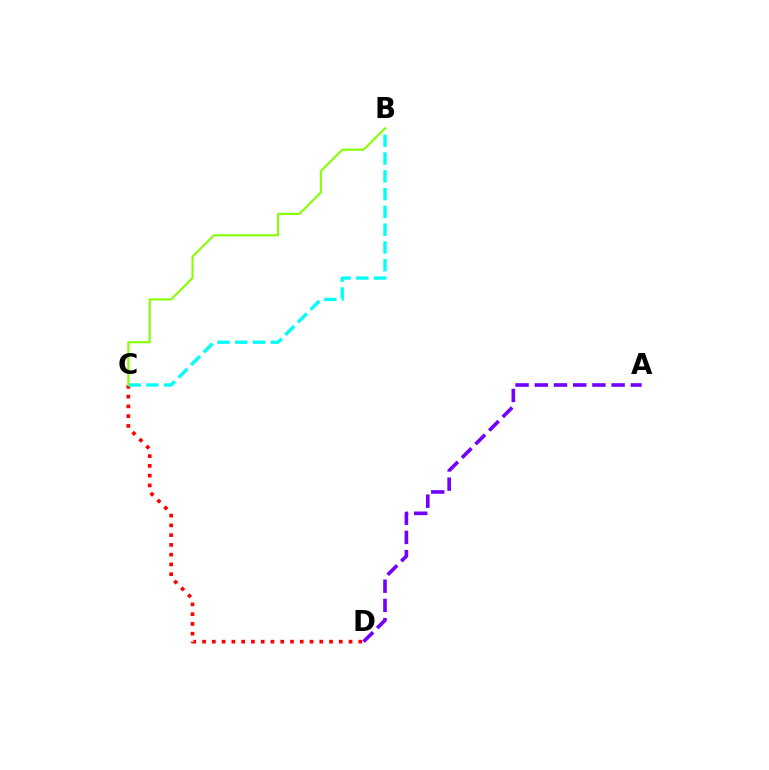{('C', 'D'): [{'color': '#ff0000', 'line_style': 'dotted', 'thickness': 2.65}], ('B', 'C'): [{'color': '#00fff6', 'line_style': 'dashed', 'thickness': 2.42}, {'color': '#84ff00', 'line_style': 'solid', 'thickness': 1.51}], ('A', 'D'): [{'color': '#7200ff', 'line_style': 'dashed', 'thickness': 2.61}]}